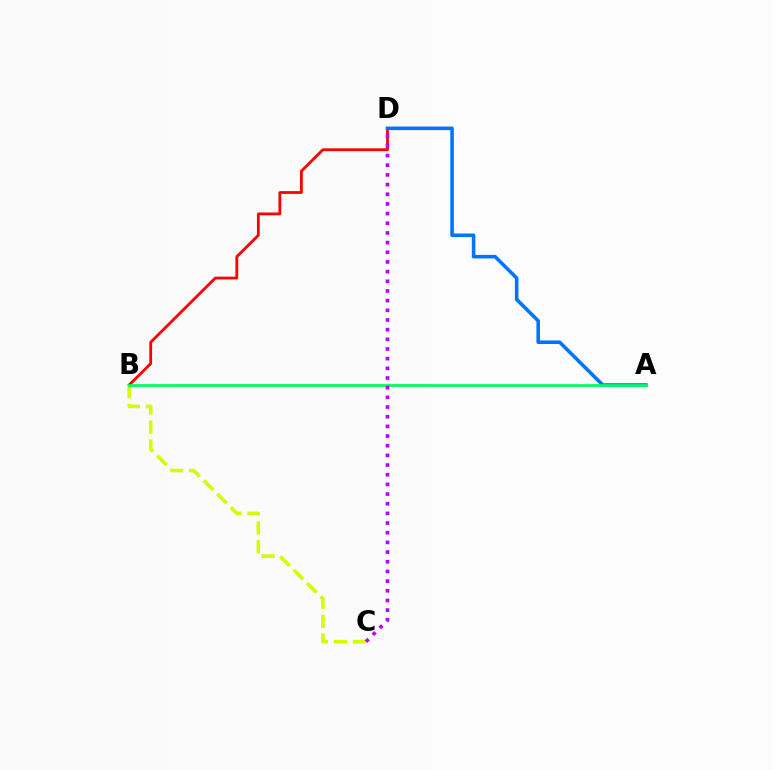{('B', 'D'): [{'color': '#ff0000', 'line_style': 'solid', 'thickness': 2.02}], ('B', 'C'): [{'color': '#d1ff00', 'line_style': 'dashed', 'thickness': 2.58}], ('A', 'D'): [{'color': '#0074ff', 'line_style': 'solid', 'thickness': 2.56}], ('A', 'B'): [{'color': '#00ff5c', 'line_style': 'solid', 'thickness': 1.99}], ('C', 'D'): [{'color': '#b900ff', 'line_style': 'dotted', 'thickness': 2.63}]}